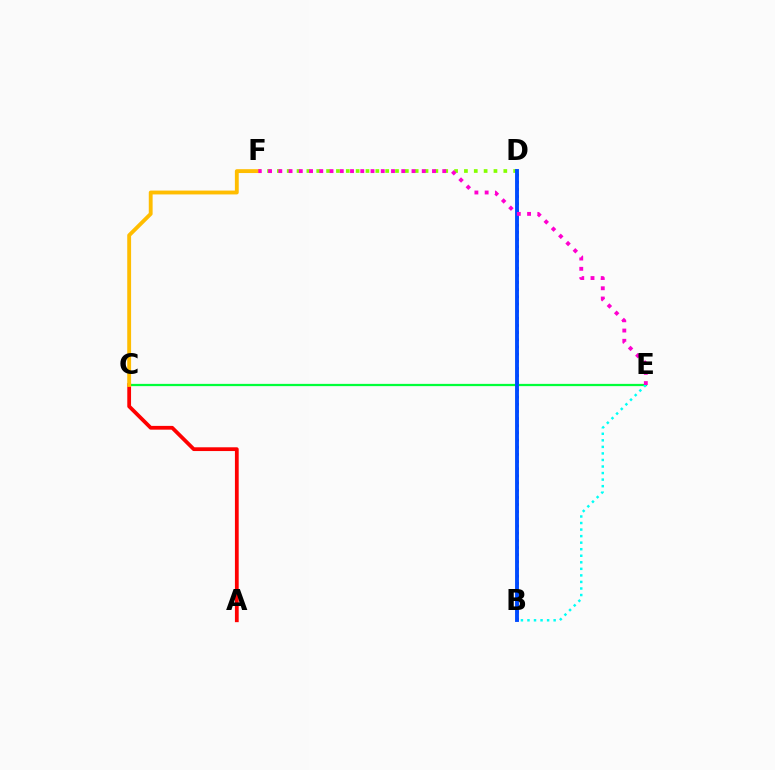{('B', 'D'): [{'color': '#7200ff', 'line_style': 'dotted', 'thickness': 1.95}, {'color': '#004bff', 'line_style': 'solid', 'thickness': 2.79}], ('C', 'E'): [{'color': '#00ff39', 'line_style': 'solid', 'thickness': 1.62}], ('B', 'E'): [{'color': '#00fff6', 'line_style': 'dotted', 'thickness': 1.78}], ('D', 'F'): [{'color': '#84ff00', 'line_style': 'dotted', 'thickness': 2.67}], ('A', 'C'): [{'color': '#ff0000', 'line_style': 'solid', 'thickness': 2.71}], ('C', 'F'): [{'color': '#ffbd00', 'line_style': 'solid', 'thickness': 2.77}], ('E', 'F'): [{'color': '#ff00cf', 'line_style': 'dotted', 'thickness': 2.78}]}